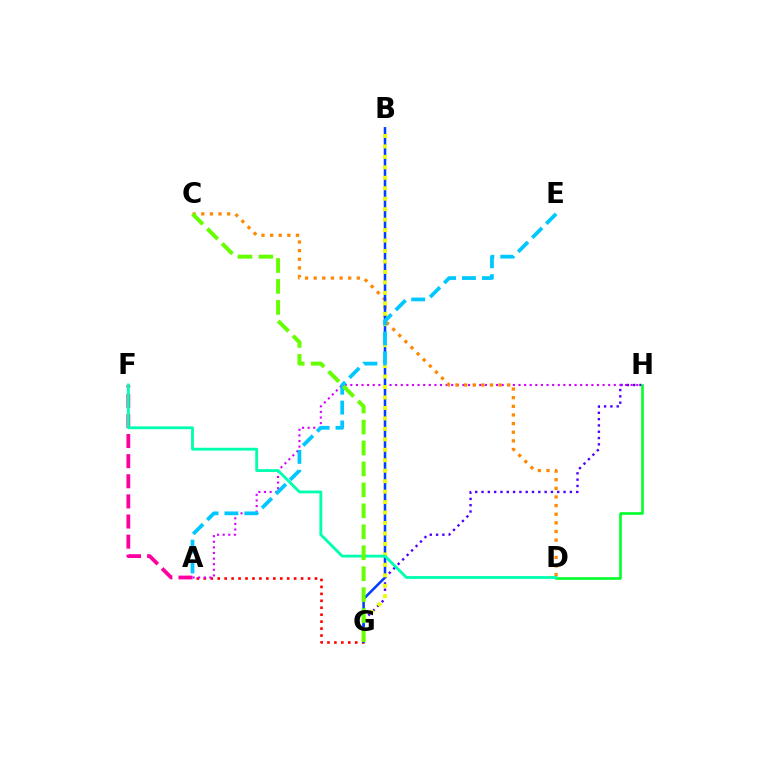{('G', 'H'): [{'color': '#4f00ff', 'line_style': 'dotted', 'thickness': 1.71}], ('D', 'H'): [{'color': '#00ff27', 'line_style': 'solid', 'thickness': 1.86}], ('A', 'G'): [{'color': '#ff0000', 'line_style': 'dotted', 'thickness': 1.89}], ('A', 'H'): [{'color': '#d600ff', 'line_style': 'dotted', 'thickness': 1.52}], ('A', 'F'): [{'color': '#ff00a0', 'line_style': 'dashed', 'thickness': 2.73}], ('C', 'D'): [{'color': '#ff8800', 'line_style': 'dotted', 'thickness': 2.35}], ('B', 'G'): [{'color': '#003fff', 'line_style': 'solid', 'thickness': 1.82}, {'color': '#eeff00', 'line_style': 'dotted', 'thickness': 2.84}], ('D', 'F'): [{'color': '#00ffaf', 'line_style': 'solid', 'thickness': 2.04}], ('A', 'E'): [{'color': '#00c7ff', 'line_style': 'dashed', 'thickness': 2.7}], ('C', 'G'): [{'color': '#66ff00', 'line_style': 'dashed', 'thickness': 2.85}]}